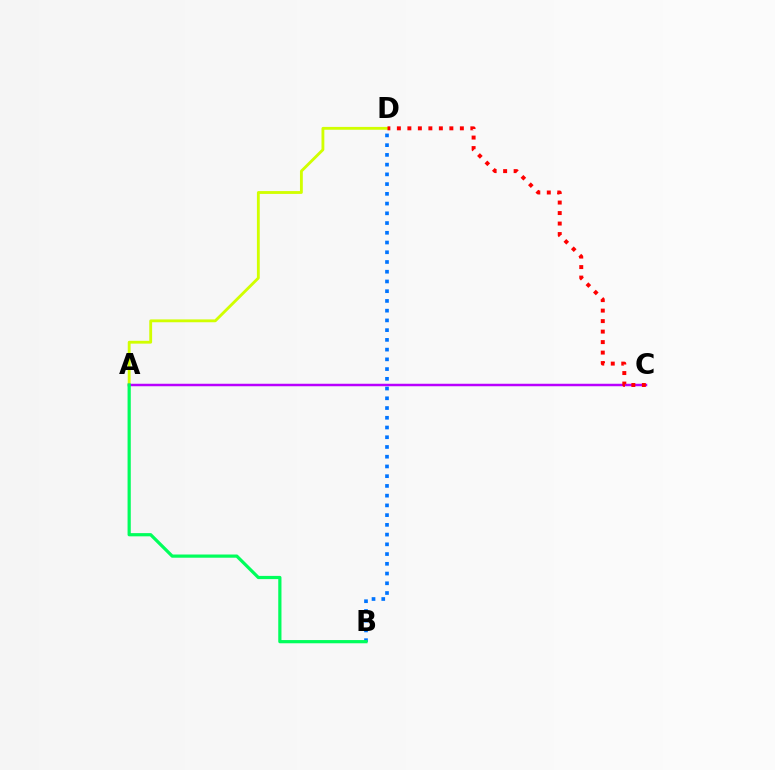{('A', 'D'): [{'color': '#d1ff00', 'line_style': 'solid', 'thickness': 2.05}], ('A', 'C'): [{'color': '#b900ff', 'line_style': 'solid', 'thickness': 1.79}], ('B', 'D'): [{'color': '#0074ff', 'line_style': 'dotted', 'thickness': 2.65}], ('C', 'D'): [{'color': '#ff0000', 'line_style': 'dotted', 'thickness': 2.85}], ('A', 'B'): [{'color': '#00ff5c', 'line_style': 'solid', 'thickness': 2.31}]}